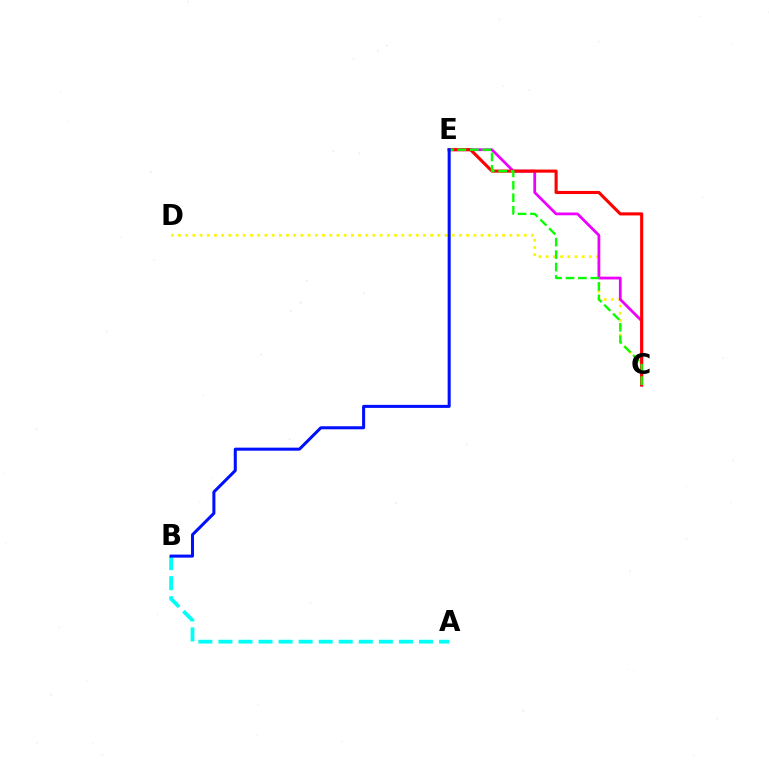{('C', 'D'): [{'color': '#fcf500', 'line_style': 'dotted', 'thickness': 1.96}], ('A', 'B'): [{'color': '#00fff6', 'line_style': 'dashed', 'thickness': 2.72}], ('C', 'E'): [{'color': '#ee00ff', 'line_style': 'solid', 'thickness': 1.99}, {'color': '#ff0000', 'line_style': 'solid', 'thickness': 2.24}, {'color': '#08ff00', 'line_style': 'dashed', 'thickness': 1.69}], ('B', 'E'): [{'color': '#0010ff', 'line_style': 'solid', 'thickness': 2.18}]}